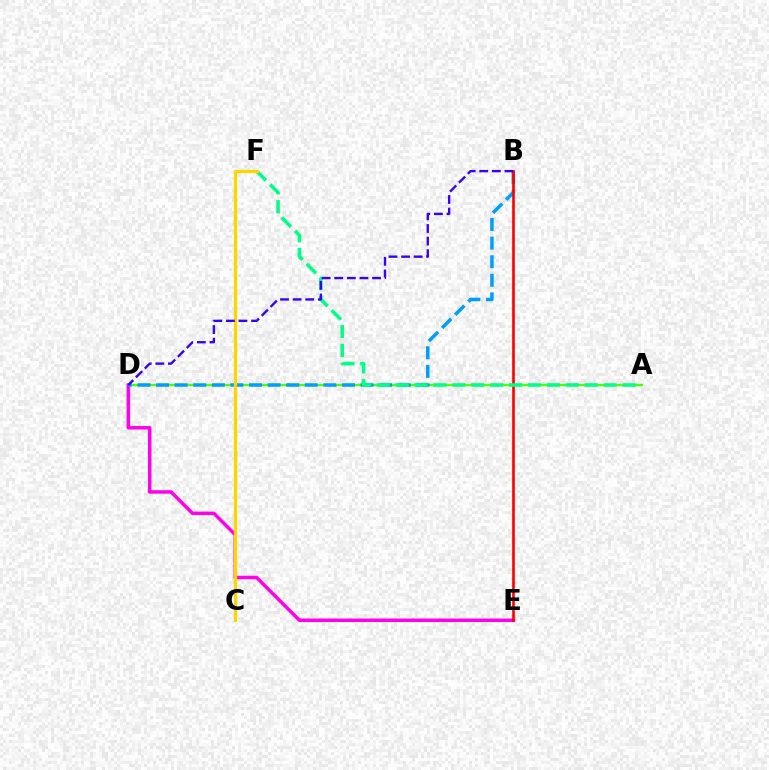{('A', 'D'): [{'color': '#4fff00', 'line_style': 'solid', 'thickness': 1.65}], ('D', 'E'): [{'color': '#ff00ed', 'line_style': 'solid', 'thickness': 2.51}], ('B', 'D'): [{'color': '#009eff', 'line_style': 'dashed', 'thickness': 2.53}, {'color': '#3700ff', 'line_style': 'dashed', 'thickness': 1.71}], ('B', 'E'): [{'color': '#ff0000', 'line_style': 'solid', 'thickness': 1.9}], ('A', 'F'): [{'color': '#00ff86', 'line_style': 'dashed', 'thickness': 2.57}], ('C', 'F'): [{'color': '#ffd500', 'line_style': 'solid', 'thickness': 2.32}]}